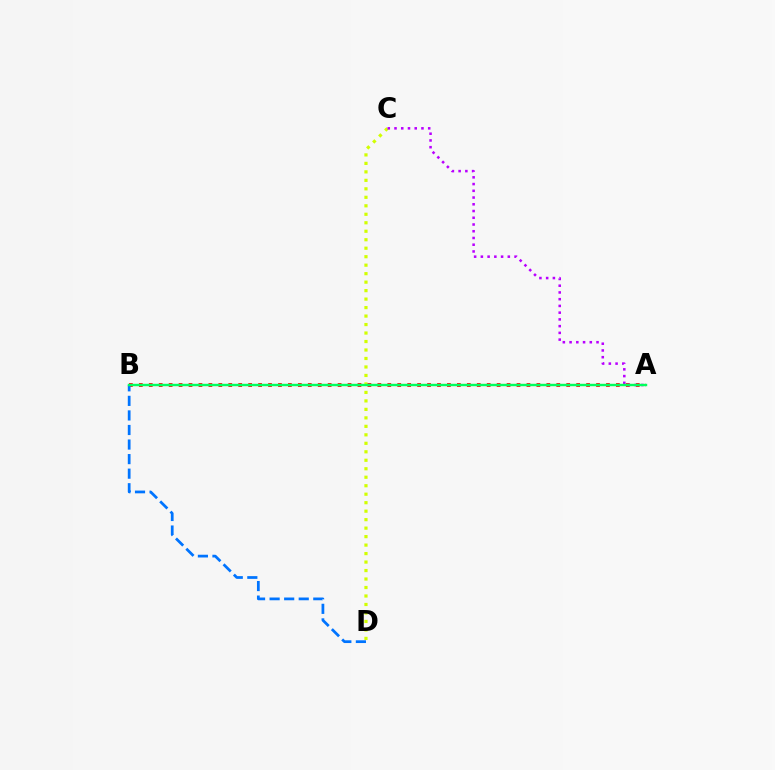{('C', 'D'): [{'color': '#d1ff00', 'line_style': 'dotted', 'thickness': 2.3}], ('A', 'B'): [{'color': '#ff0000', 'line_style': 'dotted', 'thickness': 2.7}, {'color': '#00ff5c', 'line_style': 'solid', 'thickness': 1.74}], ('B', 'D'): [{'color': '#0074ff', 'line_style': 'dashed', 'thickness': 1.98}], ('A', 'C'): [{'color': '#b900ff', 'line_style': 'dotted', 'thickness': 1.83}]}